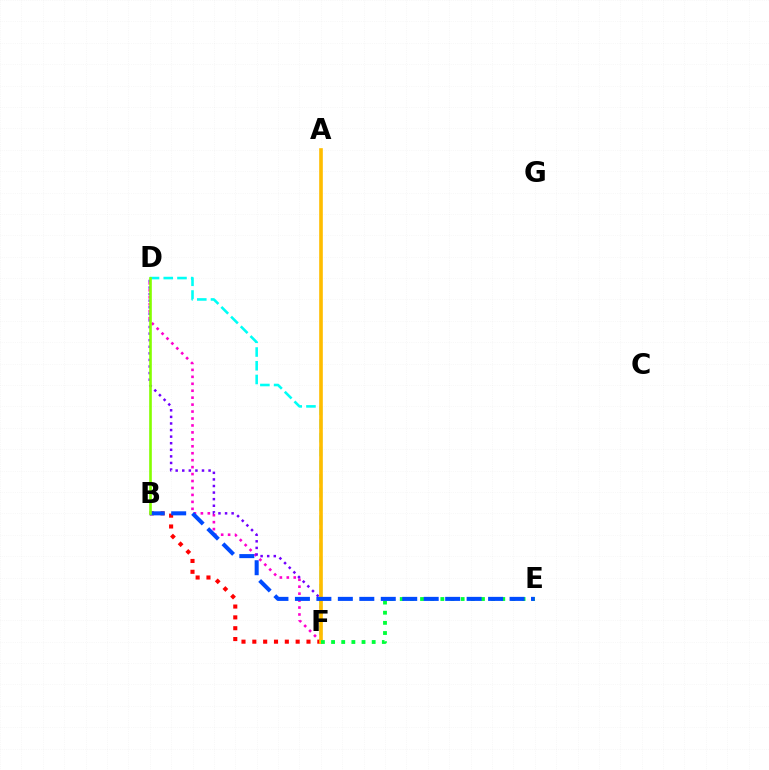{('D', 'F'): [{'color': '#ff00cf', 'line_style': 'dotted', 'thickness': 1.89}, {'color': '#7200ff', 'line_style': 'dotted', 'thickness': 1.79}, {'color': '#00fff6', 'line_style': 'dashed', 'thickness': 1.87}], ('B', 'F'): [{'color': '#ff0000', 'line_style': 'dotted', 'thickness': 2.94}], ('A', 'F'): [{'color': '#ffbd00', 'line_style': 'solid', 'thickness': 2.62}], ('E', 'F'): [{'color': '#00ff39', 'line_style': 'dotted', 'thickness': 2.76}], ('B', 'E'): [{'color': '#004bff', 'line_style': 'dashed', 'thickness': 2.92}], ('B', 'D'): [{'color': '#84ff00', 'line_style': 'solid', 'thickness': 1.9}]}